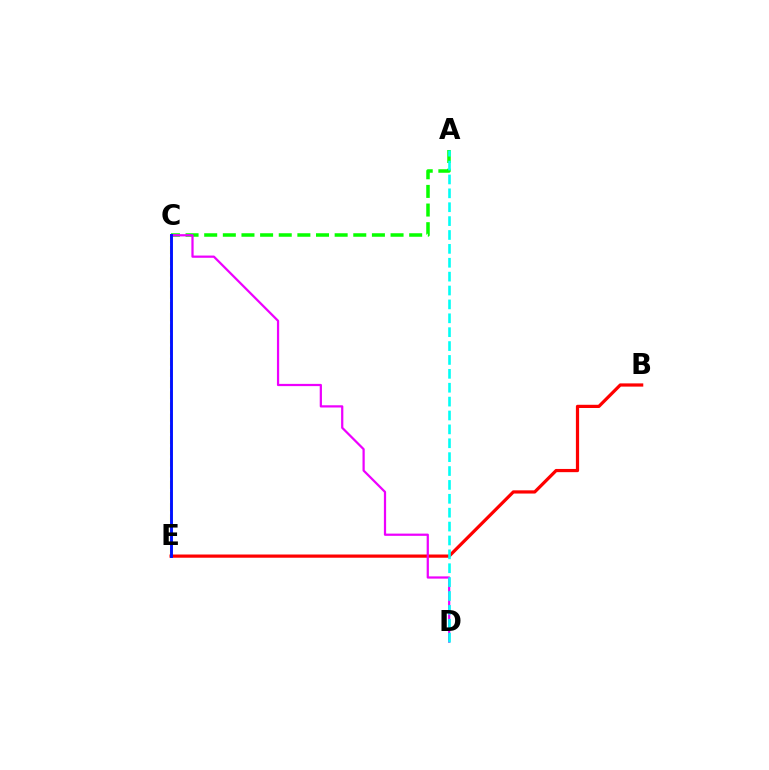{('C', 'E'): [{'color': '#fcf500', 'line_style': 'dashed', 'thickness': 1.52}, {'color': '#0010ff', 'line_style': 'solid', 'thickness': 2.09}], ('A', 'C'): [{'color': '#08ff00', 'line_style': 'dashed', 'thickness': 2.53}], ('B', 'E'): [{'color': '#ff0000', 'line_style': 'solid', 'thickness': 2.32}], ('C', 'D'): [{'color': '#ee00ff', 'line_style': 'solid', 'thickness': 1.61}], ('A', 'D'): [{'color': '#00fff6', 'line_style': 'dashed', 'thickness': 1.89}]}